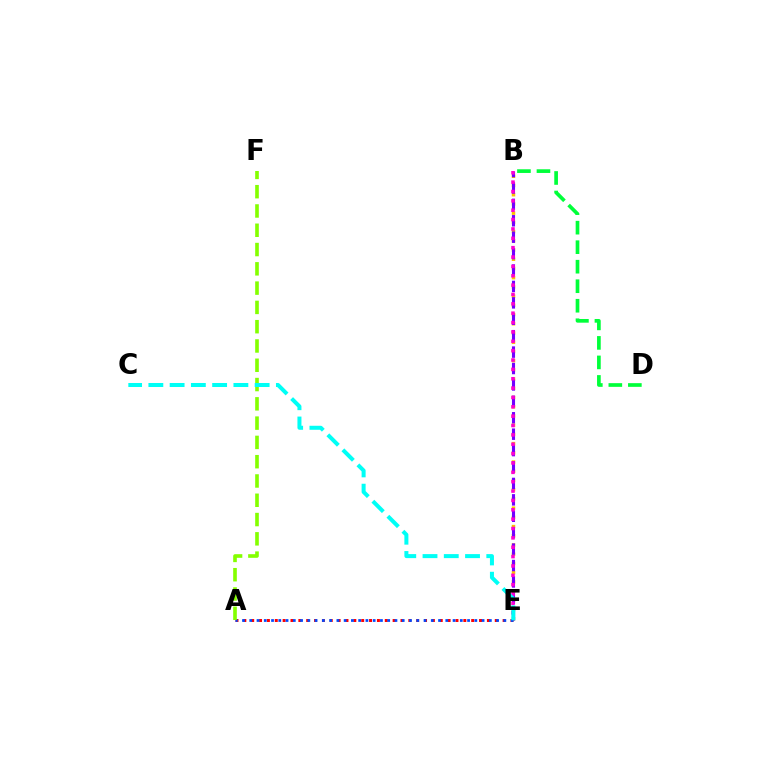{('A', 'E'): [{'color': '#ff0000', 'line_style': 'dotted', 'thickness': 2.13}, {'color': '#004bff', 'line_style': 'dotted', 'thickness': 1.97}], ('B', 'E'): [{'color': '#ffbd00', 'line_style': 'dotted', 'thickness': 2.5}, {'color': '#7200ff', 'line_style': 'dashed', 'thickness': 2.23}, {'color': '#ff00cf', 'line_style': 'dotted', 'thickness': 2.54}], ('B', 'D'): [{'color': '#00ff39', 'line_style': 'dashed', 'thickness': 2.65}], ('A', 'F'): [{'color': '#84ff00', 'line_style': 'dashed', 'thickness': 2.62}], ('C', 'E'): [{'color': '#00fff6', 'line_style': 'dashed', 'thickness': 2.89}]}